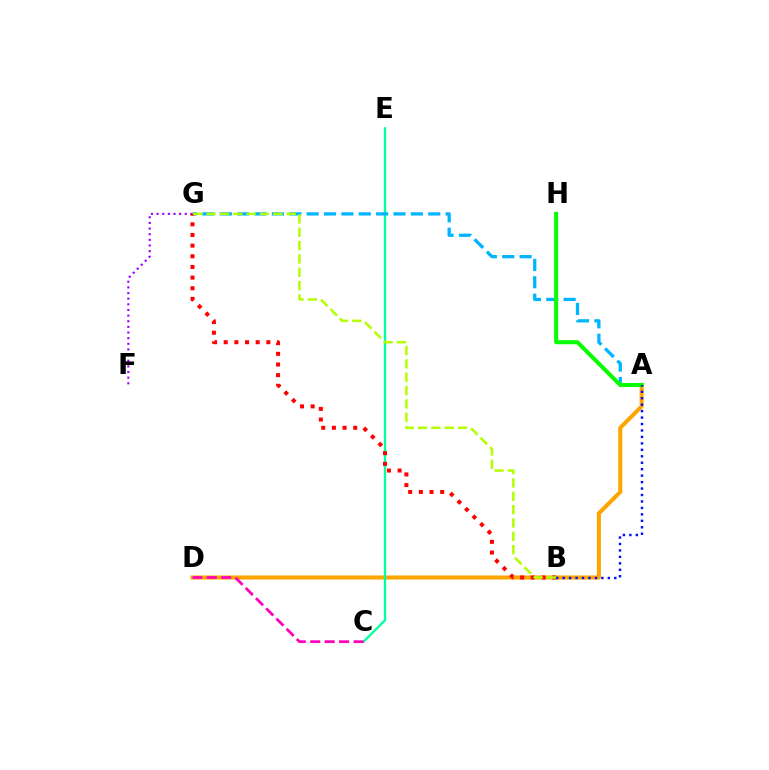{('A', 'D'): [{'color': '#ffa500', 'line_style': 'solid', 'thickness': 2.92}], ('C', 'E'): [{'color': '#00ff9d', 'line_style': 'solid', 'thickness': 1.67}], ('A', 'G'): [{'color': '#00b5ff', 'line_style': 'dashed', 'thickness': 2.36}], ('A', 'H'): [{'color': '#08ff00', 'line_style': 'solid', 'thickness': 2.91}], ('F', 'G'): [{'color': '#9b00ff', 'line_style': 'dotted', 'thickness': 1.53}], ('A', 'B'): [{'color': '#0010ff', 'line_style': 'dotted', 'thickness': 1.75}], ('C', 'D'): [{'color': '#ff00bd', 'line_style': 'dashed', 'thickness': 1.96}], ('B', 'G'): [{'color': '#ff0000', 'line_style': 'dotted', 'thickness': 2.9}, {'color': '#b3ff00', 'line_style': 'dashed', 'thickness': 1.81}]}